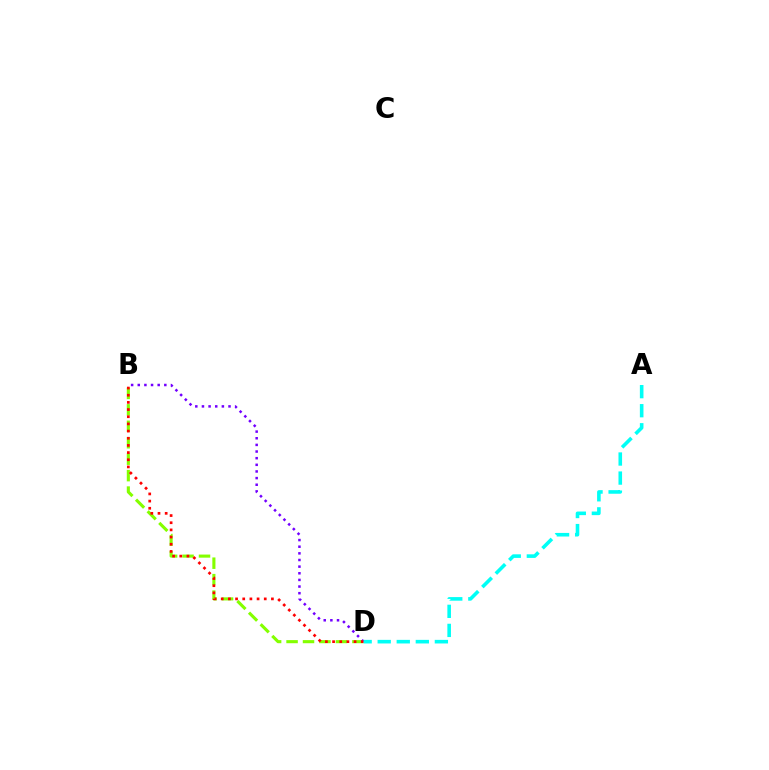{('B', 'D'): [{'color': '#84ff00', 'line_style': 'dashed', 'thickness': 2.23}, {'color': '#7200ff', 'line_style': 'dotted', 'thickness': 1.8}, {'color': '#ff0000', 'line_style': 'dotted', 'thickness': 1.95}], ('A', 'D'): [{'color': '#00fff6', 'line_style': 'dashed', 'thickness': 2.59}]}